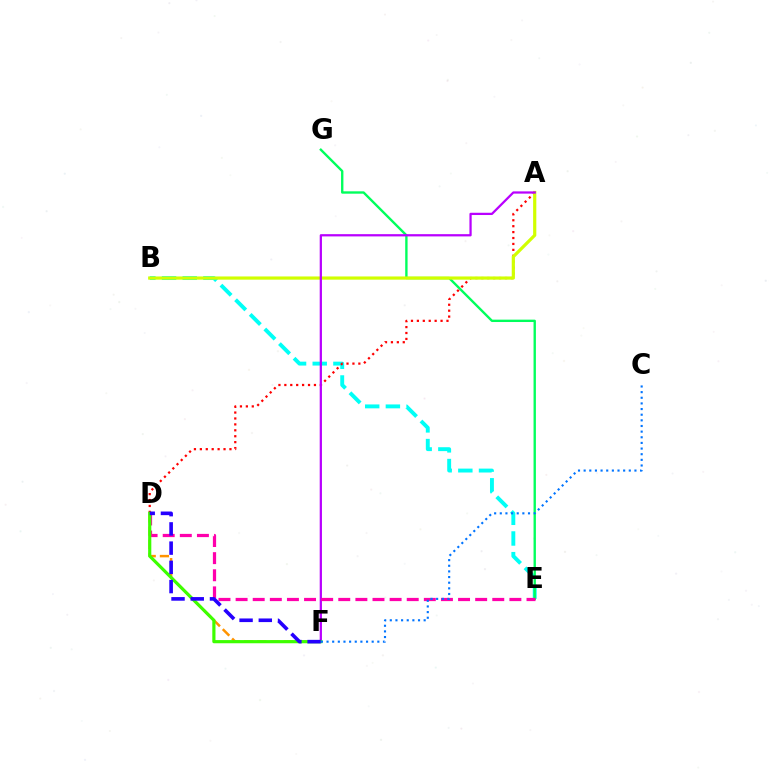{('B', 'E'): [{'color': '#00fff6', 'line_style': 'dashed', 'thickness': 2.81}], ('E', 'G'): [{'color': '#00ff5c', 'line_style': 'solid', 'thickness': 1.71}], ('A', 'D'): [{'color': '#ff0000', 'line_style': 'dotted', 'thickness': 1.61}], ('A', 'B'): [{'color': '#d1ff00', 'line_style': 'solid', 'thickness': 2.3}], ('A', 'F'): [{'color': '#b900ff', 'line_style': 'solid', 'thickness': 1.62}], ('D', 'E'): [{'color': '#ff00ac', 'line_style': 'dashed', 'thickness': 2.32}], ('D', 'F'): [{'color': '#ff9400', 'line_style': 'dashed', 'thickness': 1.8}, {'color': '#3dff00', 'line_style': 'solid', 'thickness': 2.28}, {'color': '#2500ff', 'line_style': 'dashed', 'thickness': 2.61}], ('C', 'F'): [{'color': '#0074ff', 'line_style': 'dotted', 'thickness': 1.53}]}